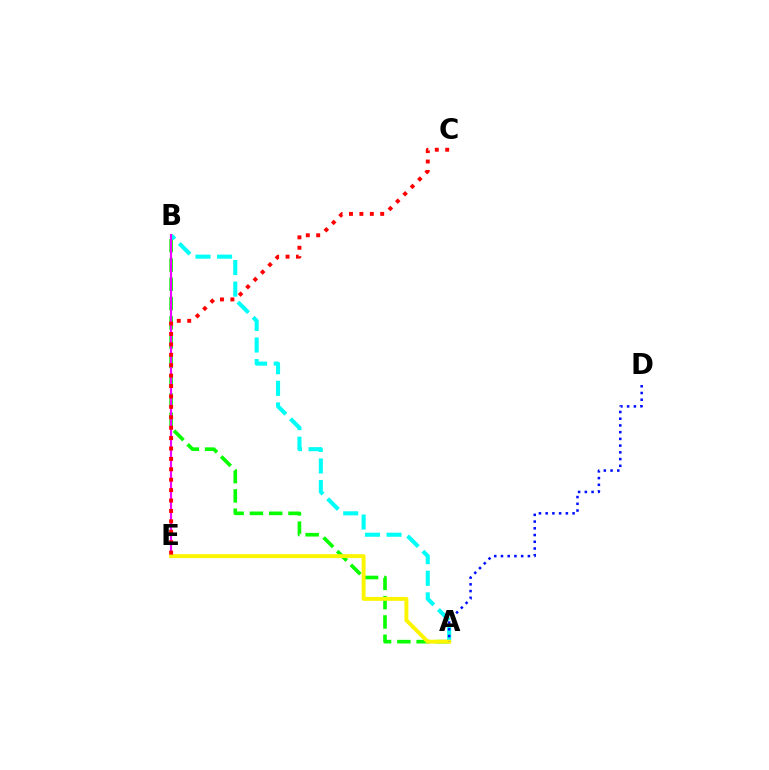{('A', 'B'): [{'color': '#08ff00', 'line_style': 'dashed', 'thickness': 2.62}, {'color': '#00fff6', 'line_style': 'dashed', 'thickness': 2.93}], ('B', 'E'): [{'color': '#ee00ff', 'line_style': 'solid', 'thickness': 1.55}], ('A', 'E'): [{'color': '#fcf500', 'line_style': 'solid', 'thickness': 2.81}], ('C', 'E'): [{'color': '#ff0000', 'line_style': 'dotted', 'thickness': 2.83}], ('A', 'D'): [{'color': '#0010ff', 'line_style': 'dotted', 'thickness': 1.83}]}